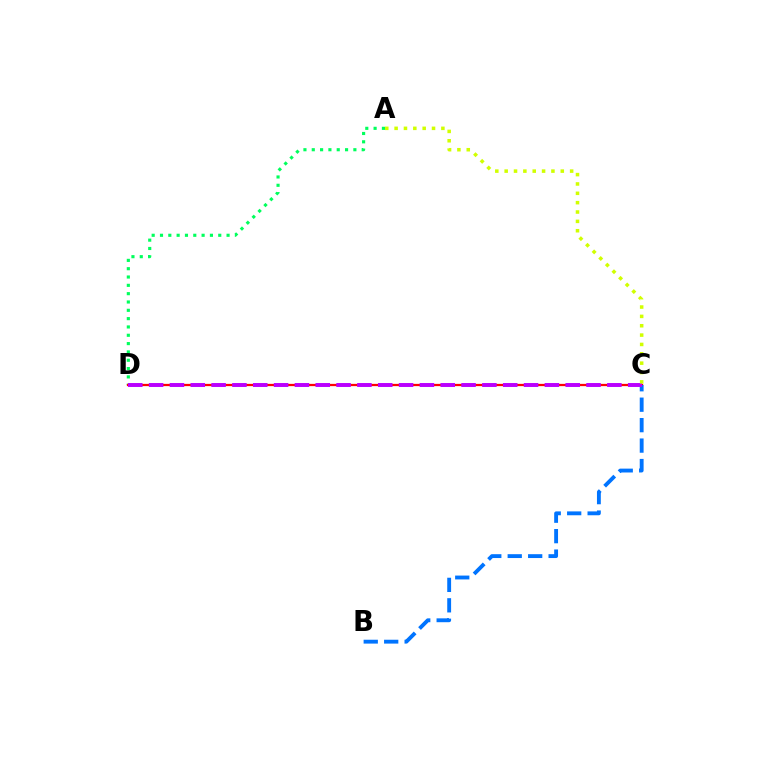{('A', 'D'): [{'color': '#00ff5c', 'line_style': 'dotted', 'thickness': 2.26}], ('C', 'D'): [{'color': '#ff0000', 'line_style': 'solid', 'thickness': 1.63}, {'color': '#b900ff', 'line_style': 'dashed', 'thickness': 2.83}], ('B', 'C'): [{'color': '#0074ff', 'line_style': 'dashed', 'thickness': 2.78}], ('A', 'C'): [{'color': '#d1ff00', 'line_style': 'dotted', 'thickness': 2.54}]}